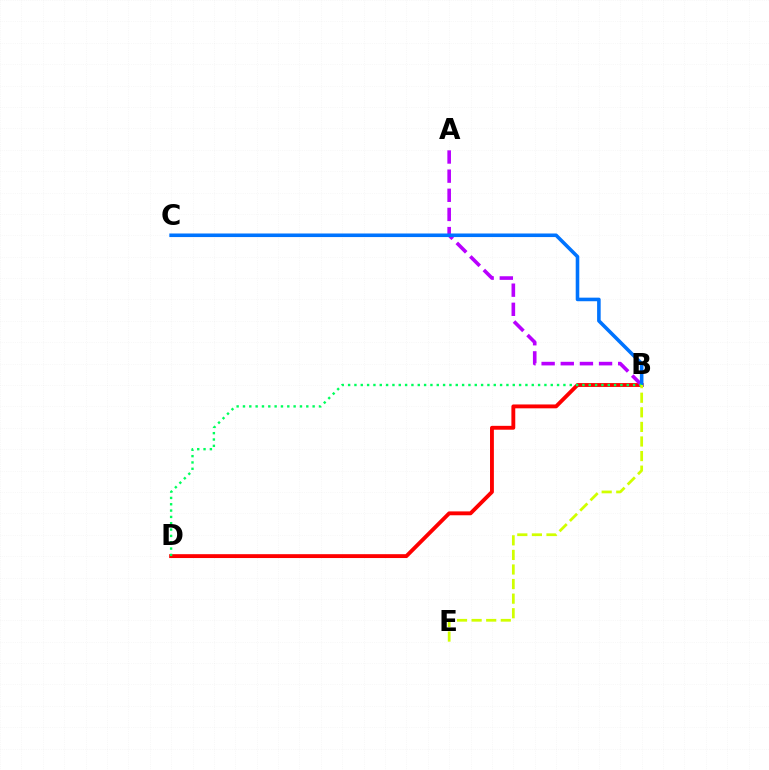{('B', 'D'): [{'color': '#ff0000', 'line_style': 'solid', 'thickness': 2.78}, {'color': '#00ff5c', 'line_style': 'dotted', 'thickness': 1.72}], ('A', 'B'): [{'color': '#b900ff', 'line_style': 'dashed', 'thickness': 2.6}], ('B', 'C'): [{'color': '#0074ff', 'line_style': 'solid', 'thickness': 2.58}], ('B', 'E'): [{'color': '#d1ff00', 'line_style': 'dashed', 'thickness': 1.98}]}